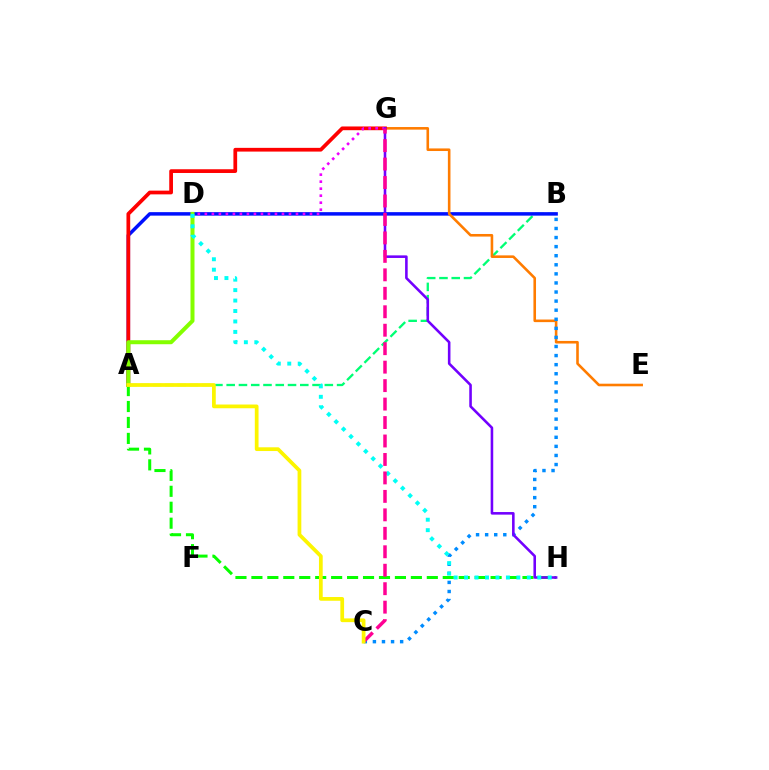{('A', 'B'): [{'color': '#00ff74', 'line_style': 'dashed', 'thickness': 1.67}, {'color': '#0010ff', 'line_style': 'solid', 'thickness': 2.51}], ('E', 'G'): [{'color': '#ff7c00', 'line_style': 'solid', 'thickness': 1.87}], ('A', 'H'): [{'color': '#08ff00', 'line_style': 'dashed', 'thickness': 2.17}], ('B', 'C'): [{'color': '#008cff', 'line_style': 'dotted', 'thickness': 2.47}], ('A', 'G'): [{'color': '#ff0000', 'line_style': 'solid', 'thickness': 2.69}], ('D', 'G'): [{'color': '#ee00ff', 'line_style': 'dotted', 'thickness': 1.9}], ('A', 'D'): [{'color': '#84ff00', 'line_style': 'solid', 'thickness': 2.88}], ('G', 'H'): [{'color': '#7200ff', 'line_style': 'solid', 'thickness': 1.86}], ('D', 'H'): [{'color': '#00fff6', 'line_style': 'dotted', 'thickness': 2.84}], ('C', 'G'): [{'color': '#ff0094', 'line_style': 'dashed', 'thickness': 2.51}], ('A', 'C'): [{'color': '#fcf500', 'line_style': 'solid', 'thickness': 2.69}]}